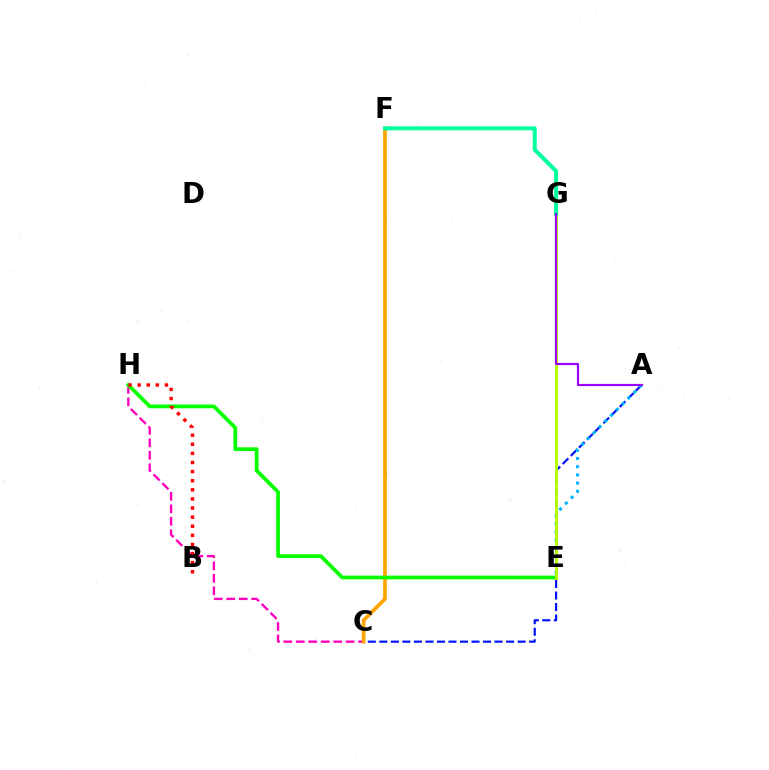{('A', 'C'): [{'color': '#0010ff', 'line_style': 'dashed', 'thickness': 1.57}], ('C', 'H'): [{'color': '#ff00bd', 'line_style': 'dashed', 'thickness': 1.69}], ('A', 'E'): [{'color': '#00b5ff', 'line_style': 'dotted', 'thickness': 2.23}], ('C', 'F'): [{'color': '#ffa500', 'line_style': 'solid', 'thickness': 2.69}], ('E', 'H'): [{'color': '#08ff00', 'line_style': 'solid', 'thickness': 2.71}], ('B', 'H'): [{'color': '#ff0000', 'line_style': 'dotted', 'thickness': 2.47}], ('E', 'G'): [{'color': '#b3ff00', 'line_style': 'solid', 'thickness': 2.06}], ('F', 'G'): [{'color': '#00ff9d', 'line_style': 'solid', 'thickness': 2.89}], ('A', 'G'): [{'color': '#9b00ff', 'line_style': 'solid', 'thickness': 1.57}]}